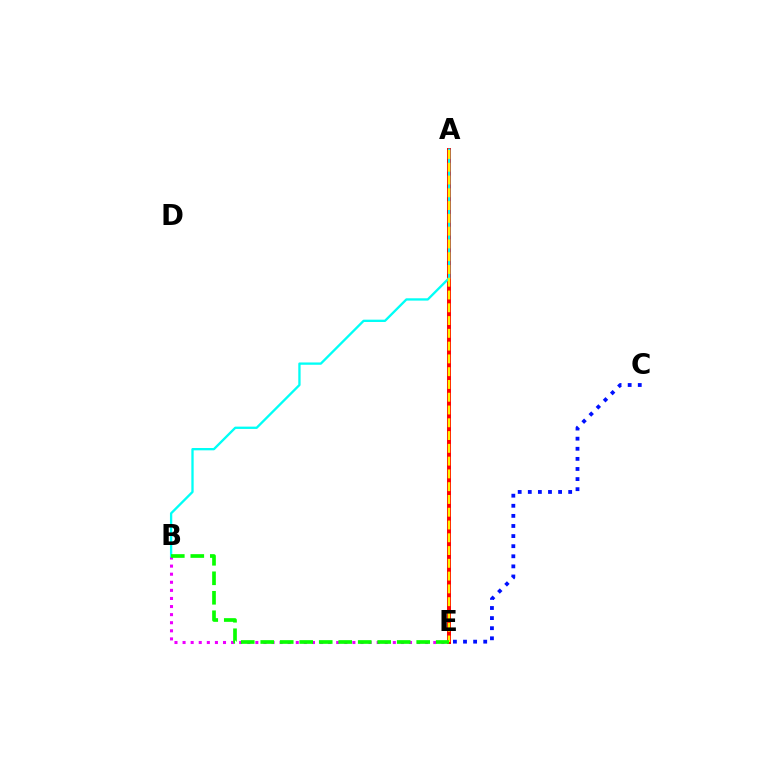{('B', 'E'): [{'color': '#ee00ff', 'line_style': 'dotted', 'thickness': 2.2}, {'color': '#08ff00', 'line_style': 'dashed', 'thickness': 2.65}], ('C', 'E'): [{'color': '#0010ff', 'line_style': 'dotted', 'thickness': 2.74}], ('A', 'E'): [{'color': '#ff0000', 'line_style': 'solid', 'thickness': 2.86}, {'color': '#fcf500', 'line_style': 'dashed', 'thickness': 1.74}], ('A', 'B'): [{'color': '#00fff6', 'line_style': 'solid', 'thickness': 1.67}]}